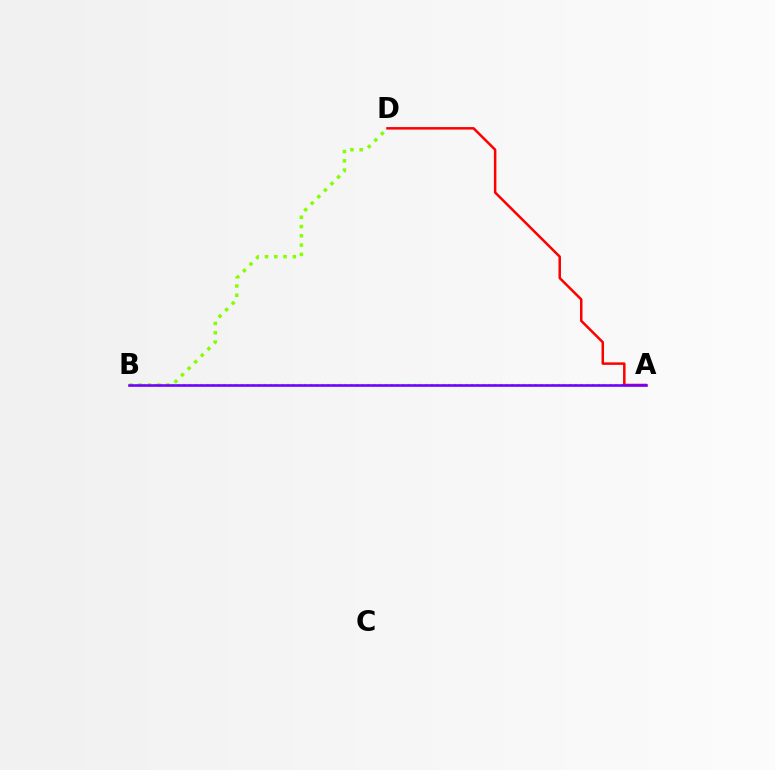{('A', 'B'): [{'color': '#00fff6', 'line_style': 'dotted', 'thickness': 1.56}, {'color': '#7200ff', 'line_style': 'solid', 'thickness': 1.87}], ('B', 'D'): [{'color': '#84ff00', 'line_style': 'dotted', 'thickness': 2.52}], ('A', 'D'): [{'color': '#ff0000', 'line_style': 'solid', 'thickness': 1.8}]}